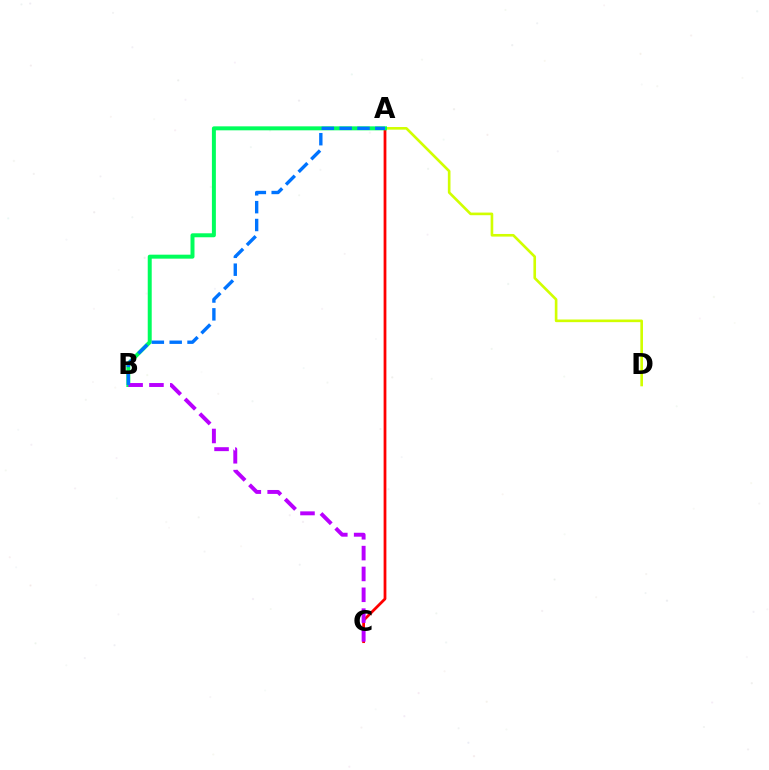{('A', 'C'): [{'color': '#ff0000', 'line_style': 'solid', 'thickness': 1.99}], ('A', 'D'): [{'color': '#d1ff00', 'line_style': 'solid', 'thickness': 1.9}], ('A', 'B'): [{'color': '#00ff5c', 'line_style': 'solid', 'thickness': 2.86}, {'color': '#0074ff', 'line_style': 'dashed', 'thickness': 2.42}], ('B', 'C'): [{'color': '#b900ff', 'line_style': 'dashed', 'thickness': 2.83}]}